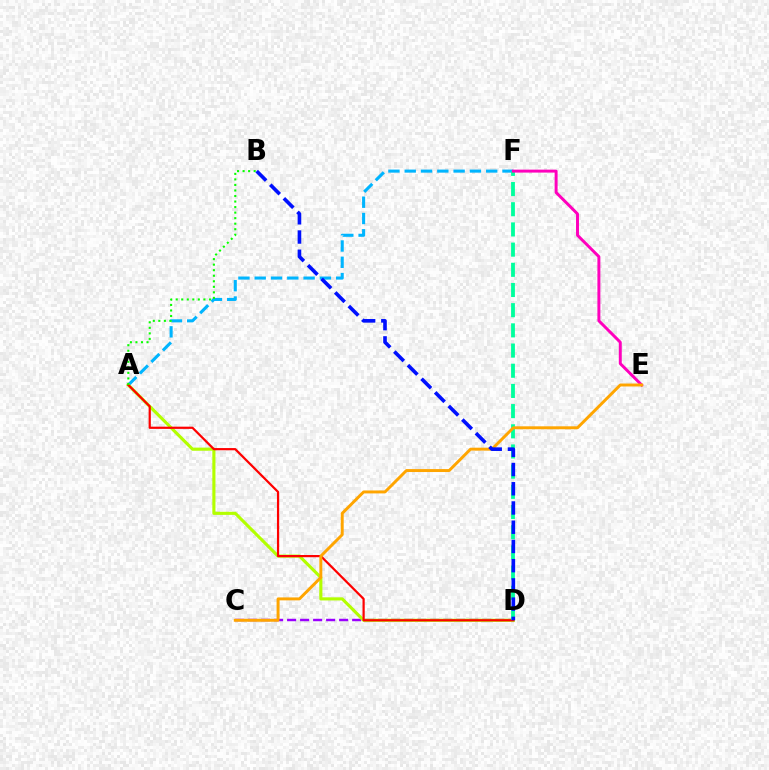{('A', 'F'): [{'color': '#00b5ff', 'line_style': 'dashed', 'thickness': 2.21}], ('C', 'D'): [{'color': '#9b00ff', 'line_style': 'dashed', 'thickness': 1.77}], ('A', 'D'): [{'color': '#b3ff00', 'line_style': 'solid', 'thickness': 2.24}, {'color': '#ff0000', 'line_style': 'solid', 'thickness': 1.59}], ('D', 'F'): [{'color': '#00ff9d', 'line_style': 'dashed', 'thickness': 2.74}], ('A', 'B'): [{'color': '#08ff00', 'line_style': 'dotted', 'thickness': 1.5}], ('E', 'F'): [{'color': '#ff00bd', 'line_style': 'solid', 'thickness': 2.13}], ('C', 'E'): [{'color': '#ffa500', 'line_style': 'solid', 'thickness': 2.12}], ('B', 'D'): [{'color': '#0010ff', 'line_style': 'dashed', 'thickness': 2.61}]}